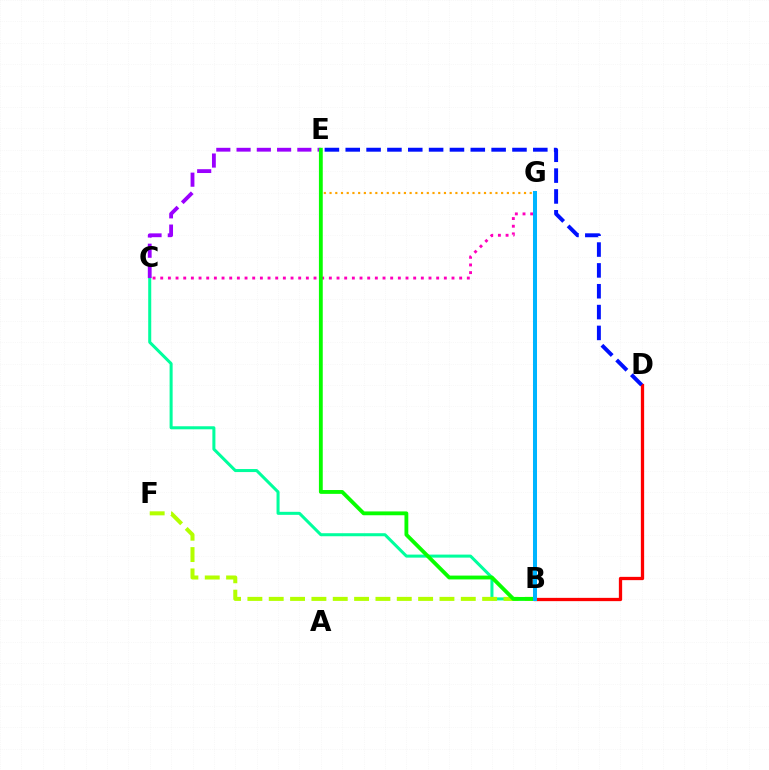{('C', 'G'): [{'color': '#ff00bd', 'line_style': 'dotted', 'thickness': 2.08}], ('B', 'D'): [{'color': '#ff0000', 'line_style': 'solid', 'thickness': 2.36}], ('B', 'C'): [{'color': '#00ff9d', 'line_style': 'solid', 'thickness': 2.18}], ('B', 'F'): [{'color': '#b3ff00', 'line_style': 'dashed', 'thickness': 2.9}], ('C', 'E'): [{'color': '#9b00ff', 'line_style': 'dashed', 'thickness': 2.75}], ('D', 'E'): [{'color': '#0010ff', 'line_style': 'dashed', 'thickness': 2.83}], ('E', 'G'): [{'color': '#ffa500', 'line_style': 'dotted', 'thickness': 1.55}], ('B', 'E'): [{'color': '#08ff00', 'line_style': 'solid', 'thickness': 2.76}], ('B', 'G'): [{'color': '#00b5ff', 'line_style': 'solid', 'thickness': 2.89}]}